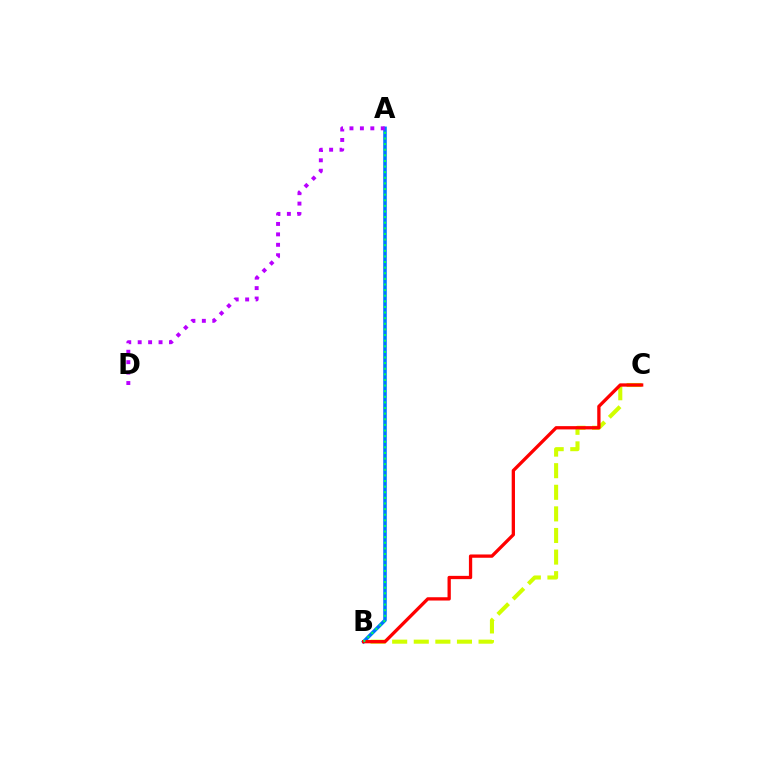{('B', 'C'): [{'color': '#d1ff00', 'line_style': 'dashed', 'thickness': 2.93}, {'color': '#ff0000', 'line_style': 'solid', 'thickness': 2.37}], ('A', 'B'): [{'color': '#0074ff', 'line_style': 'solid', 'thickness': 2.57}, {'color': '#00ff5c', 'line_style': 'dotted', 'thickness': 1.53}], ('A', 'D'): [{'color': '#b900ff', 'line_style': 'dotted', 'thickness': 2.83}]}